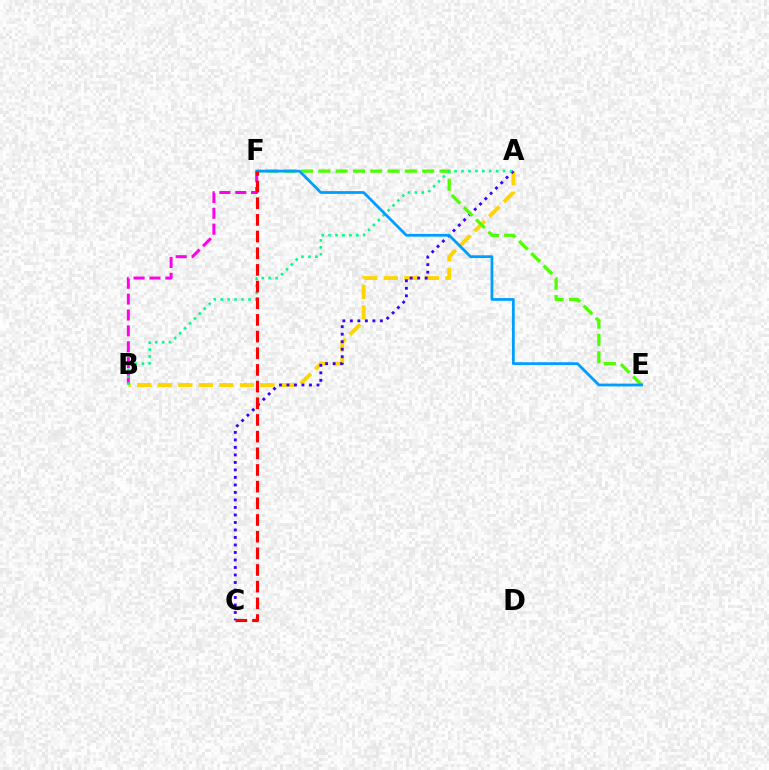{('A', 'B'): [{'color': '#ffd500', 'line_style': 'dashed', 'thickness': 2.79}, {'color': '#00ff86', 'line_style': 'dotted', 'thickness': 1.88}], ('A', 'C'): [{'color': '#3700ff', 'line_style': 'dotted', 'thickness': 2.04}], ('E', 'F'): [{'color': '#4fff00', 'line_style': 'dashed', 'thickness': 2.35}, {'color': '#009eff', 'line_style': 'solid', 'thickness': 1.99}], ('B', 'F'): [{'color': '#ff00ed', 'line_style': 'dashed', 'thickness': 2.16}], ('C', 'F'): [{'color': '#ff0000', 'line_style': 'dashed', 'thickness': 2.26}]}